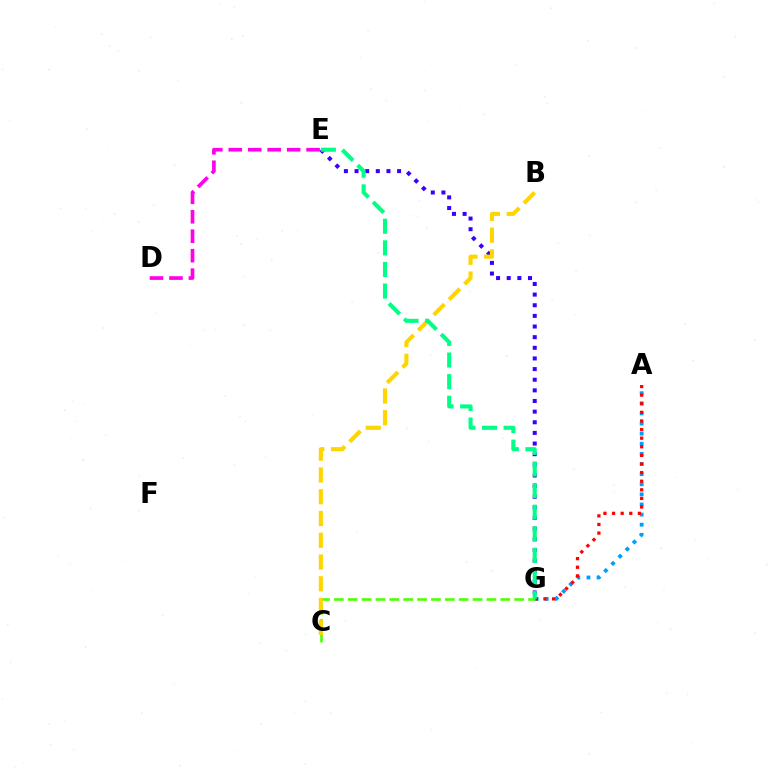{('A', 'G'): [{'color': '#009eff', 'line_style': 'dotted', 'thickness': 2.75}, {'color': '#ff0000', 'line_style': 'dotted', 'thickness': 2.34}], ('E', 'G'): [{'color': '#3700ff', 'line_style': 'dotted', 'thickness': 2.89}, {'color': '#00ff86', 'line_style': 'dashed', 'thickness': 2.94}], ('D', 'E'): [{'color': '#ff00ed', 'line_style': 'dashed', 'thickness': 2.64}], ('C', 'G'): [{'color': '#4fff00', 'line_style': 'dashed', 'thickness': 1.88}], ('B', 'C'): [{'color': '#ffd500', 'line_style': 'dashed', 'thickness': 2.96}]}